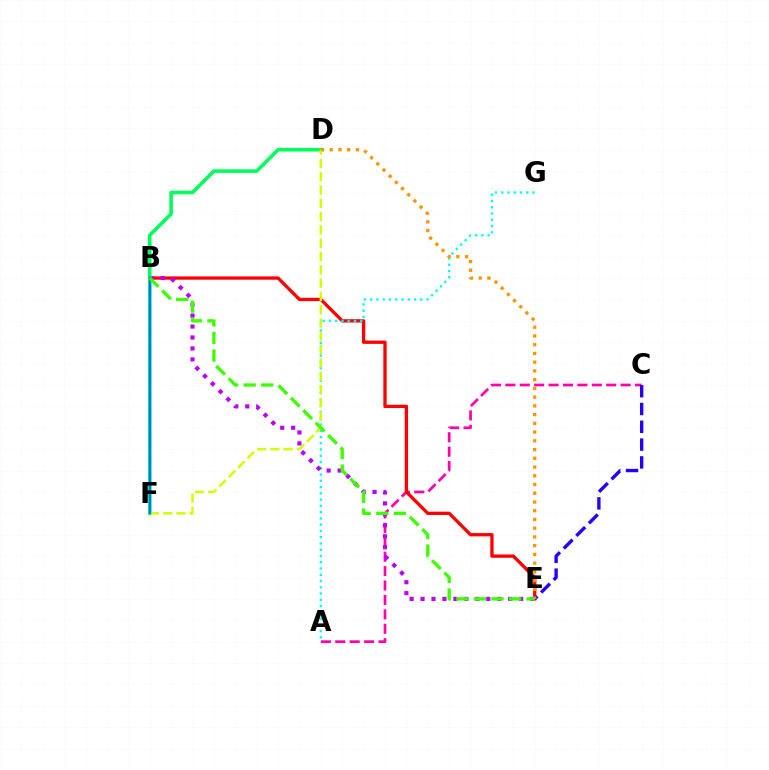{('A', 'C'): [{'color': '#ff00ac', 'line_style': 'dashed', 'thickness': 1.96}], ('B', 'E'): [{'color': '#ff0000', 'line_style': 'solid', 'thickness': 2.38}, {'color': '#b900ff', 'line_style': 'dotted', 'thickness': 2.98}, {'color': '#3dff00', 'line_style': 'dashed', 'thickness': 2.39}], ('A', 'G'): [{'color': '#00fff6', 'line_style': 'dotted', 'thickness': 1.7}], ('D', 'F'): [{'color': '#00ff5c', 'line_style': 'solid', 'thickness': 2.59}, {'color': '#d1ff00', 'line_style': 'dashed', 'thickness': 1.81}], ('C', 'E'): [{'color': '#2500ff', 'line_style': 'dashed', 'thickness': 2.42}], ('B', 'F'): [{'color': '#0074ff', 'line_style': 'solid', 'thickness': 1.67}], ('D', 'E'): [{'color': '#ff9400', 'line_style': 'dotted', 'thickness': 2.37}]}